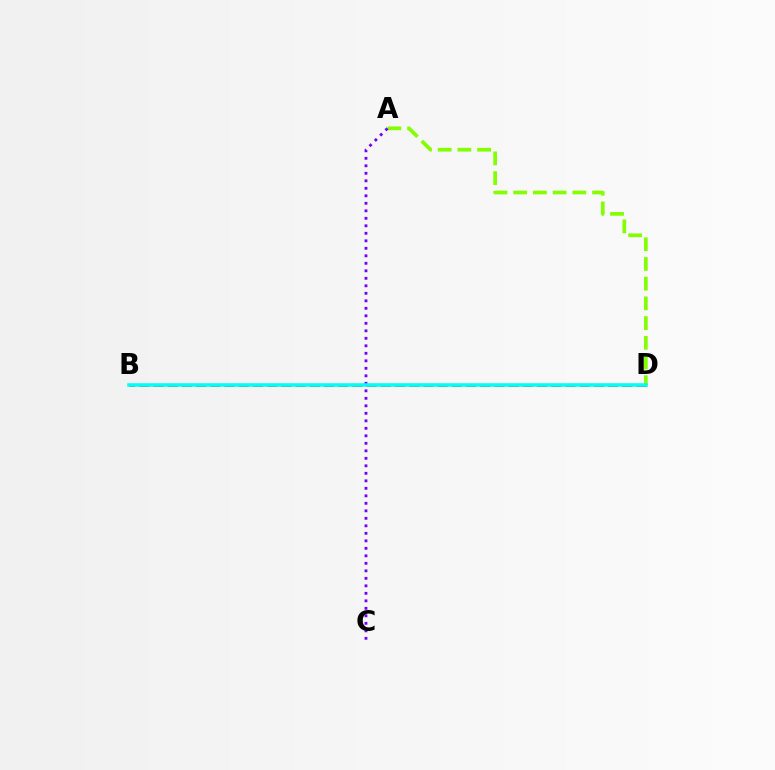{('A', 'D'): [{'color': '#84ff00', 'line_style': 'dashed', 'thickness': 2.68}], ('B', 'D'): [{'color': '#ff0000', 'line_style': 'dashed', 'thickness': 1.93}, {'color': '#00fff6', 'line_style': 'solid', 'thickness': 2.56}], ('A', 'C'): [{'color': '#7200ff', 'line_style': 'dotted', 'thickness': 2.04}]}